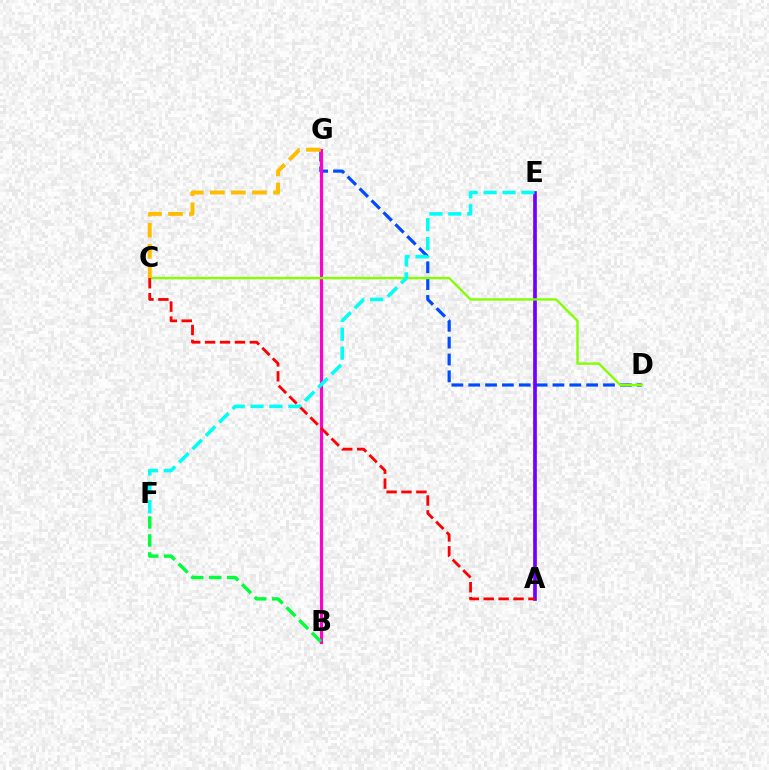{('D', 'G'): [{'color': '#004bff', 'line_style': 'dashed', 'thickness': 2.29}], ('B', 'G'): [{'color': '#ff00cf', 'line_style': 'solid', 'thickness': 2.29}], ('A', 'E'): [{'color': '#7200ff', 'line_style': 'solid', 'thickness': 2.66}], ('C', 'D'): [{'color': '#84ff00', 'line_style': 'solid', 'thickness': 1.72}], ('B', 'F'): [{'color': '#00ff39', 'line_style': 'dashed', 'thickness': 2.44}], ('A', 'C'): [{'color': '#ff0000', 'line_style': 'dashed', 'thickness': 2.03}], ('E', 'F'): [{'color': '#00fff6', 'line_style': 'dashed', 'thickness': 2.57}], ('C', 'G'): [{'color': '#ffbd00', 'line_style': 'dashed', 'thickness': 2.86}]}